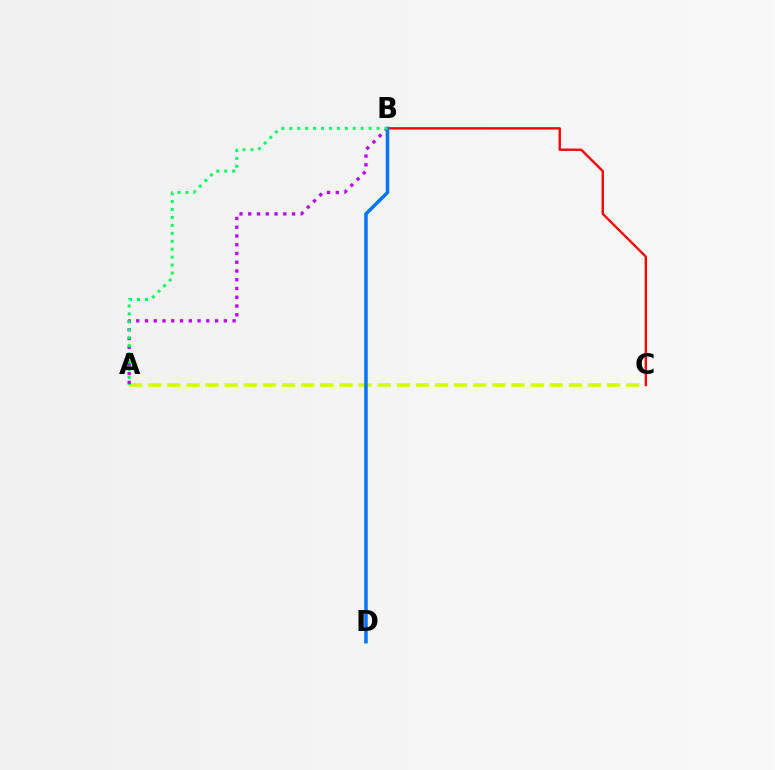{('A', 'C'): [{'color': '#d1ff00', 'line_style': 'dashed', 'thickness': 2.6}], ('B', 'C'): [{'color': '#ff0000', 'line_style': 'solid', 'thickness': 1.71}], ('A', 'B'): [{'color': '#b900ff', 'line_style': 'dotted', 'thickness': 2.38}, {'color': '#00ff5c', 'line_style': 'dotted', 'thickness': 2.16}], ('B', 'D'): [{'color': '#0074ff', 'line_style': 'solid', 'thickness': 2.52}]}